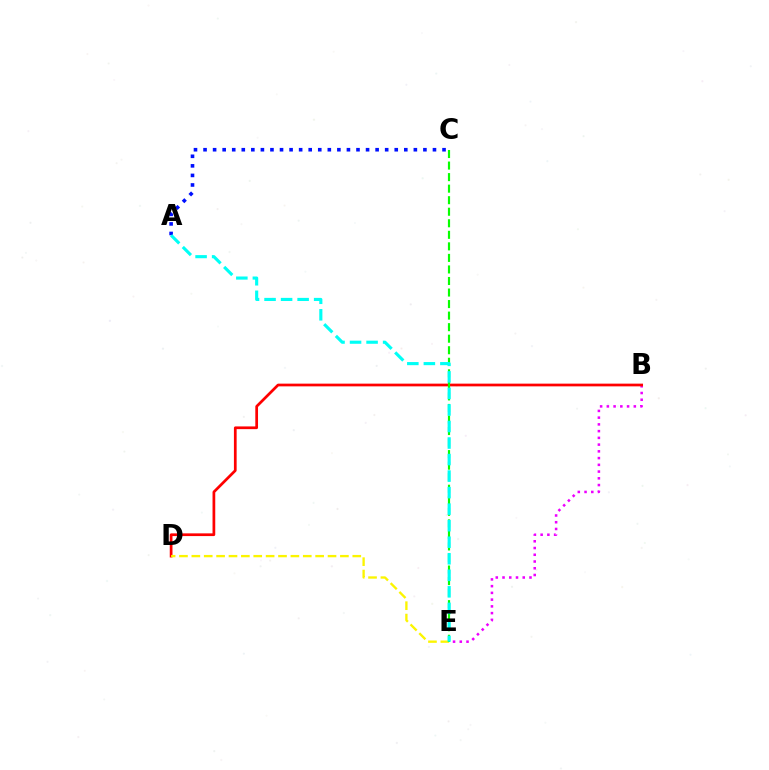{('B', 'E'): [{'color': '#ee00ff', 'line_style': 'dotted', 'thickness': 1.83}], ('B', 'D'): [{'color': '#ff0000', 'line_style': 'solid', 'thickness': 1.96}], ('D', 'E'): [{'color': '#fcf500', 'line_style': 'dashed', 'thickness': 1.68}], ('C', 'E'): [{'color': '#08ff00', 'line_style': 'dashed', 'thickness': 1.57}], ('A', 'C'): [{'color': '#0010ff', 'line_style': 'dotted', 'thickness': 2.6}], ('A', 'E'): [{'color': '#00fff6', 'line_style': 'dashed', 'thickness': 2.25}]}